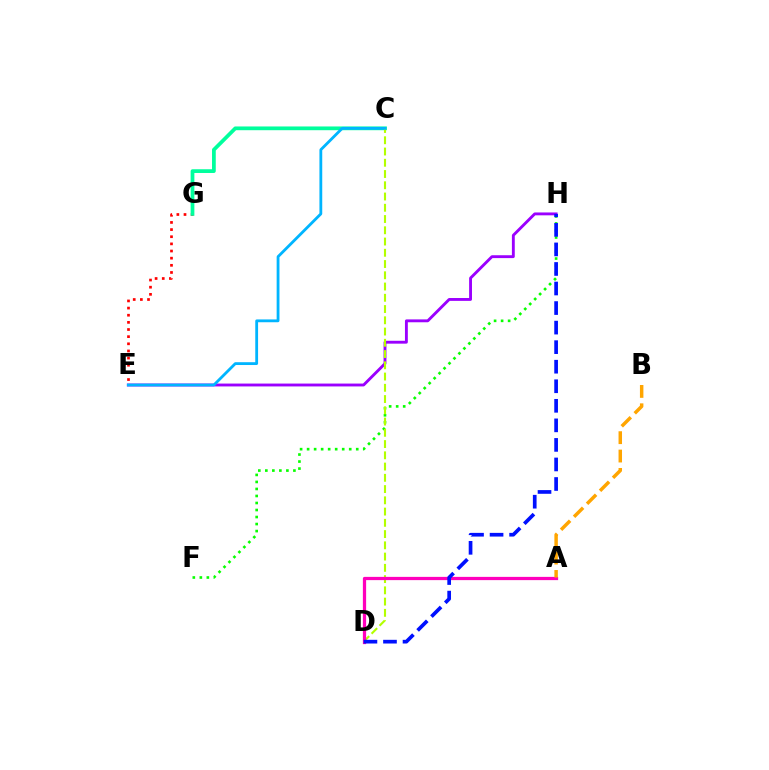{('E', 'G'): [{'color': '#ff0000', 'line_style': 'dotted', 'thickness': 1.94}], ('F', 'H'): [{'color': '#08ff00', 'line_style': 'dotted', 'thickness': 1.91}], ('C', 'G'): [{'color': '#00ff9d', 'line_style': 'solid', 'thickness': 2.7}], ('E', 'H'): [{'color': '#9b00ff', 'line_style': 'solid', 'thickness': 2.06}], ('C', 'D'): [{'color': '#b3ff00', 'line_style': 'dashed', 'thickness': 1.53}], ('A', 'D'): [{'color': '#ff00bd', 'line_style': 'solid', 'thickness': 2.34}], ('A', 'B'): [{'color': '#ffa500', 'line_style': 'dashed', 'thickness': 2.5}], ('C', 'E'): [{'color': '#00b5ff', 'line_style': 'solid', 'thickness': 2.03}], ('D', 'H'): [{'color': '#0010ff', 'line_style': 'dashed', 'thickness': 2.66}]}